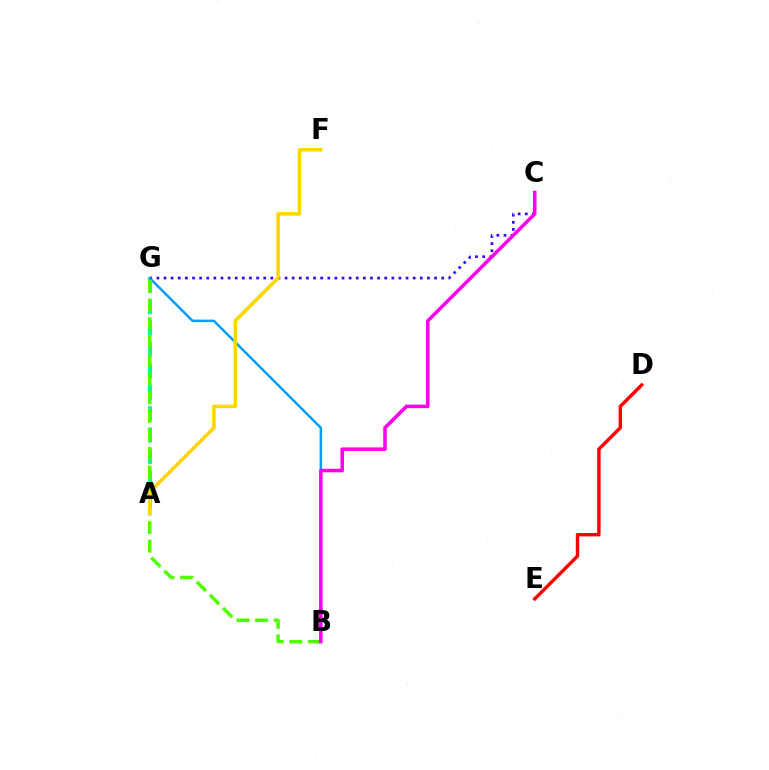{('A', 'G'): [{'color': '#00ff86', 'line_style': 'dashed', 'thickness': 2.9}], ('C', 'G'): [{'color': '#3700ff', 'line_style': 'dotted', 'thickness': 1.93}], ('B', 'G'): [{'color': '#009eff', 'line_style': 'solid', 'thickness': 1.77}, {'color': '#4fff00', 'line_style': 'dashed', 'thickness': 2.52}], ('B', 'C'): [{'color': '#ff00ed', 'line_style': 'solid', 'thickness': 2.55}], ('D', 'E'): [{'color': '#ff0000', 'line_style': 'solid', 'thickness': 2.45}], ('A', 'F'): [{'color': '#ffd500', 'line_style': 'solid', 'thickness': 2.54}]}